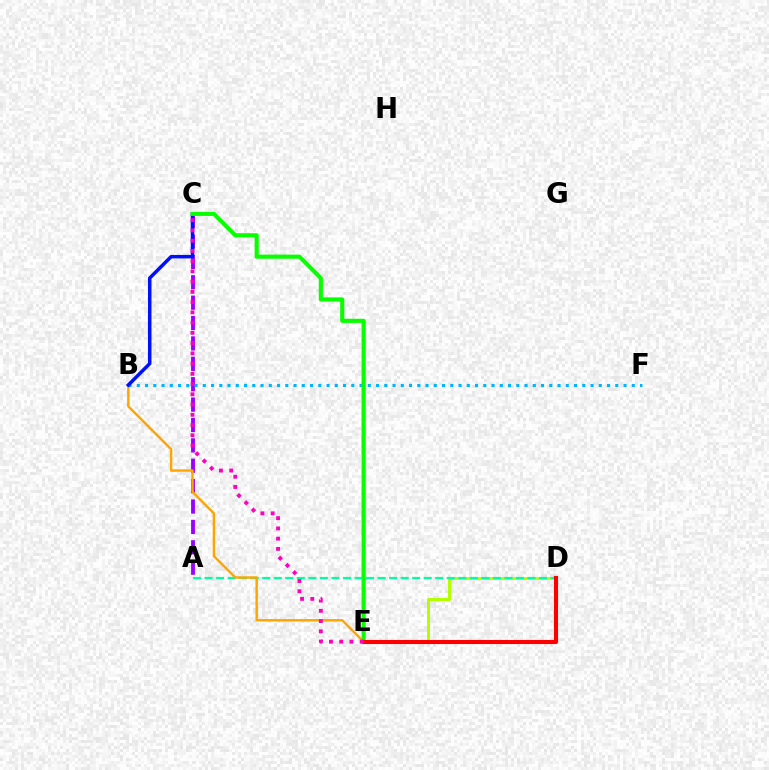{('A', 'C'): [{'color': '#9b00ff', 'line_style': 'dashed', 'thickness': 2.77}], ('D', 'E'): [{'color': '#b3ff00', 'line_style': 'solid', 'thickness': 2.16}, {'color': '#ff0000', 'line_style': 'solid', 'thickness': 2.95}], ('A', 'D'): [{'color': '#00ff9d', 'line_style': 'dashed', 'thickness': 1.57}], ('B', 'E'): [{'color': '#ffa500', 'line_style': 'solid', 'thickness': 1.74}], ('B', 'F'): [{'color': '#00b5ff', 'line_style': 'dotted', 'thickness': 2.24}], ('B', 'C'): [{'color': '#0010ff', 'line_style': 'solid', 'thickness': 2.52}], ('C', 'E'): [{'color': '#08ff00', 'line_style': 'solid', 'thickness': 2.95}, {'color': '#ff00bd', 'line_style': 'dotted', 'thickness': 2.78}]}